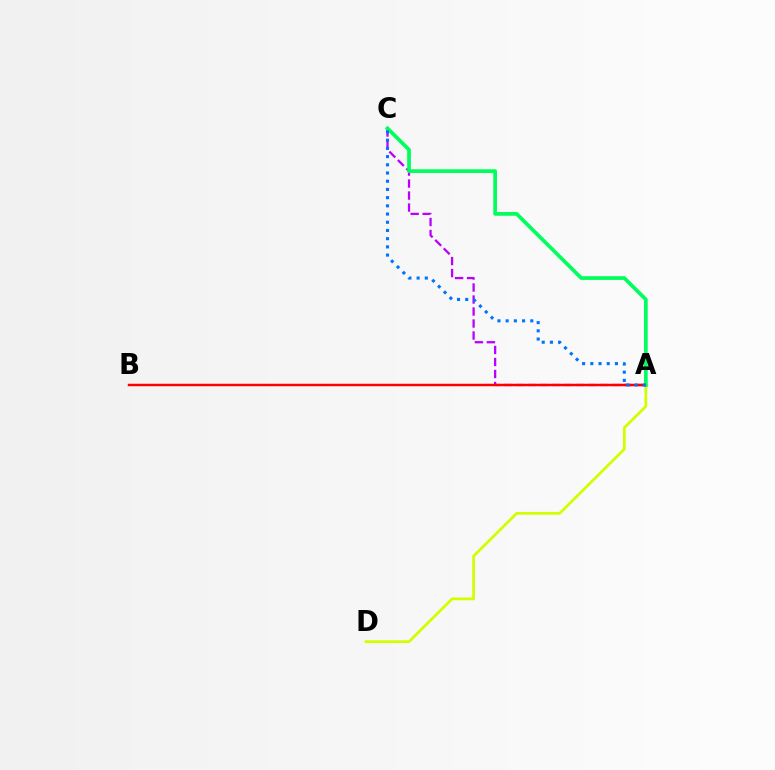{('A', 'C'): [{'color': '#b900ff', 'line_style': 'dashed', 'thickness': 1.63}, {'color': '#00ff5c', 'line_style': 'solid', 'thickness': 2.68}, {'color': '#0074ff', 'line_style': 'dotted', 'thickness': 2.23}], ('A', 'D'): [{'color': '#d1ff00', 'line_style': 'solid', 'thickness': 1.99}], ('A', 'B'): [{'color': '#ff0000', 'line_style': 'solid', 'thickness': 1.77}]}